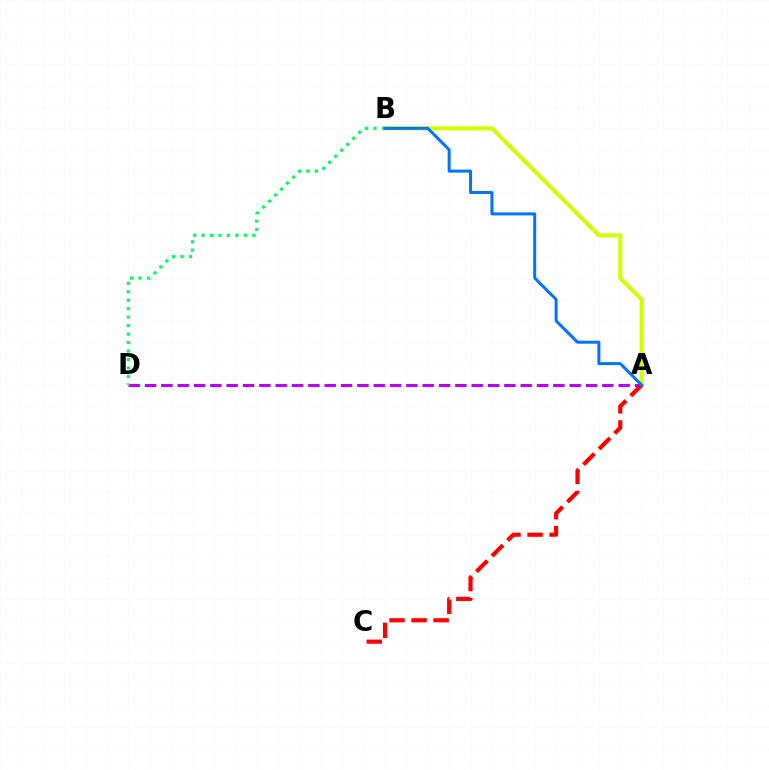{('A', 'D'): [{'color': '#b900ff', 'line_style': 'dashed', 'thickness': 2.22}], ('A', 'B'): [{'color': '#d1ff00', 'line_style': 'solid', 'thickness': 2.93}, {'color': '#0074ff', 'line_style': 'solid', 'thickness': 2.16}], ('A', 'C'): [{'color': '#ff0000', 'line_style': 'dashed', 'thickness': 3.0}], ('B', 'D'): [{'color': '#00ff5c', 'line_style': 'dotted', 'thickness': 2.3}]}